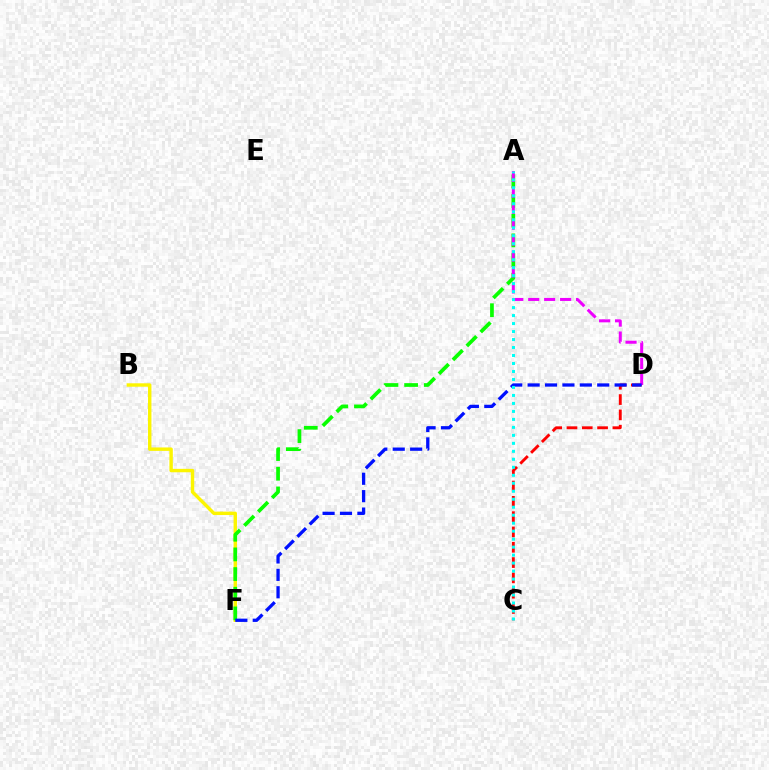{('C', 'D'): [{'color': '#ff0000', 'line_style': 'dashed', 'thickness': 2.08}], ('B', 'F'): [{'color': '#fcf500', 'line_style': 'solid', 'thickness': 2.46}], ('A', 'F'): [{'color': '#08ff00', 'line_style': 'dashed', 'thickness': 2.67}], ('A', 'D'): [{'color': '#ee00ff', 'line_style': 'dashed', 'thickness': 2.17}], ('D', 'F'): [{'color': '#0010ff', 'line_style': 'dashed', 'thickness': 2.36}], ('A', 'C'): [{'color': '#00fff6', 'line_style': 'dotted', 'thickness': 2.17}]}